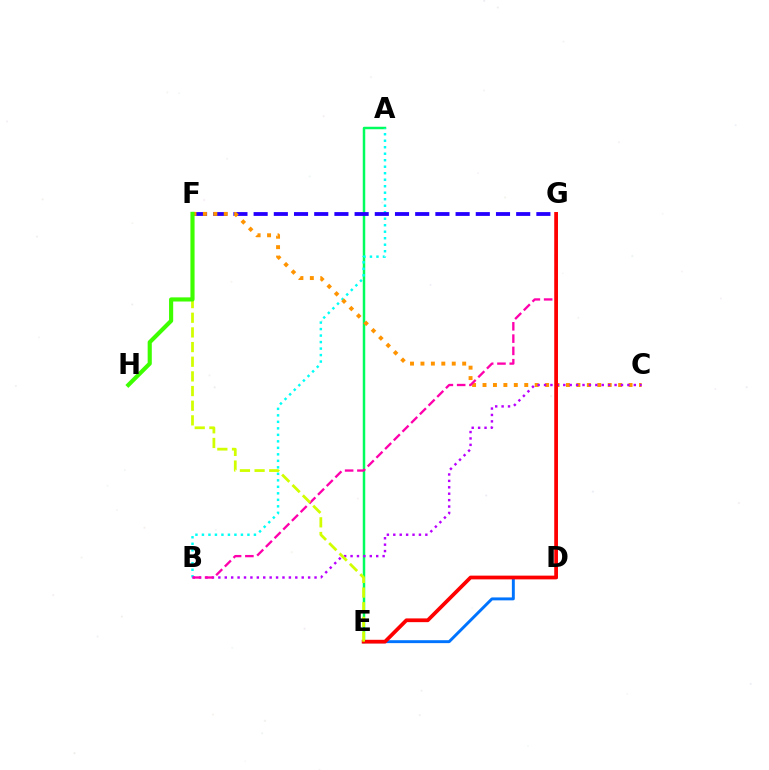{('A', 'E'): [{'color': '#00ff5c', 'line_style': 'solid', 'thickness': 1.79}], ('A', 'B'): [{'color': '#00fff6', 'line_style': 'dotted', 'thickness': 1.77}], ('F', 'G'): [{'color': '#2500ff', 'line_style': 'dashed', 'thickness': 2.74}], ('C', 'F'): [{'color': '#ff9400', 'line_style': 'dotted', 'thickness': 2.83}], ('B', 'C'): [{'color': '#b900ff', 'line_style': 'dotted', 'thickness': 1.74}], ('B', 'G'): [{'color': '#ff00ac', 'line_style': 'dashed', 'thickness': 1.67}], ('D', 'E'): [{'color': '#0074ff', 'line_style': 'solid', 'thickness': 2.11}], ('E', 'G'): [{'color': '#ff0000', 'line_style': 'solid', 'thickness': 2.69}], ('E', 'F'): [{'color': '#d1ff00', 'line_style': 'dashed', 'thickness': 1.99}], ('F', 'H'): [{'color': '#3dff00', 'line_style': 'solid', 'thickness': 2.98}]}